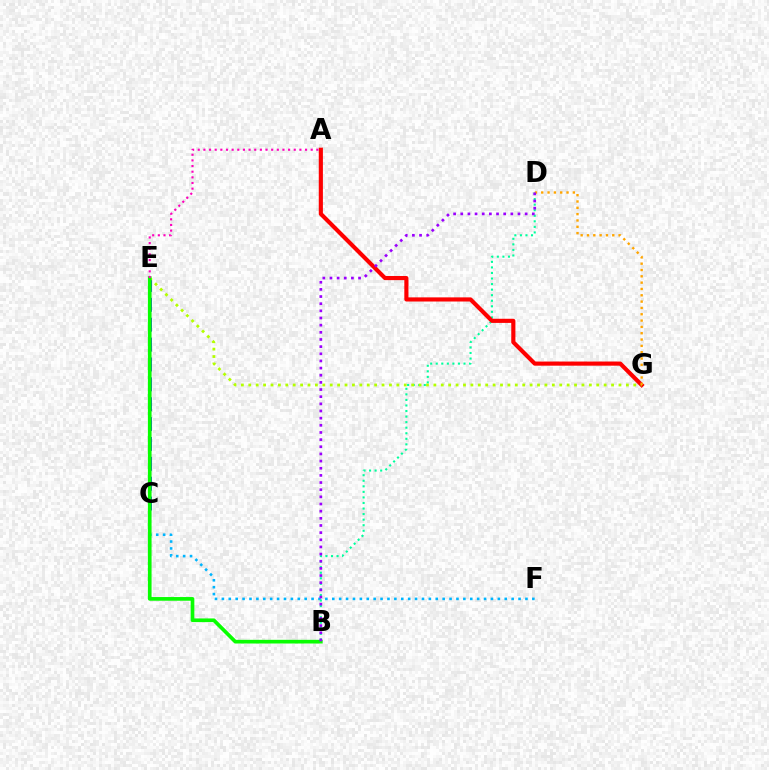{('C', 'F'): [{'color': '#00b5ff', 'line_style': 'dotted', 'thickness': 1.87}], ('B', 'D'): [{'color': '#00ff9d', 'line_style': 'dotted', 'thickness': 1.51}, {'color': '#9b00ff', 'line_style': 'dotted', 'thickness': 1.94}], ('A', 'G'): [{'color': '#ff0000', 'line_style': 'solid', 'thickness': 2.98}], ('C', 'E'): [{'color': '#0010ff', 'line_style': 'dashed', 'thickness': 2.7}], ('E', 'G'): [{'color': '#b3ff00', 'line_style': 'dotted', 'thickness': 2.01}], ('B', 'E'): [{'color': '#08ff00', 'line_style': 'solid', 'thickness': 2.65}], ('A', 'E'): [{'color': '#ff00bd', 'line_style': 'dotted', 'thickness': 1.53}], ('D', 'G'): [{'color': '#ffa500', 'line_style': 'dotted', 'thickness': 1.72}]}